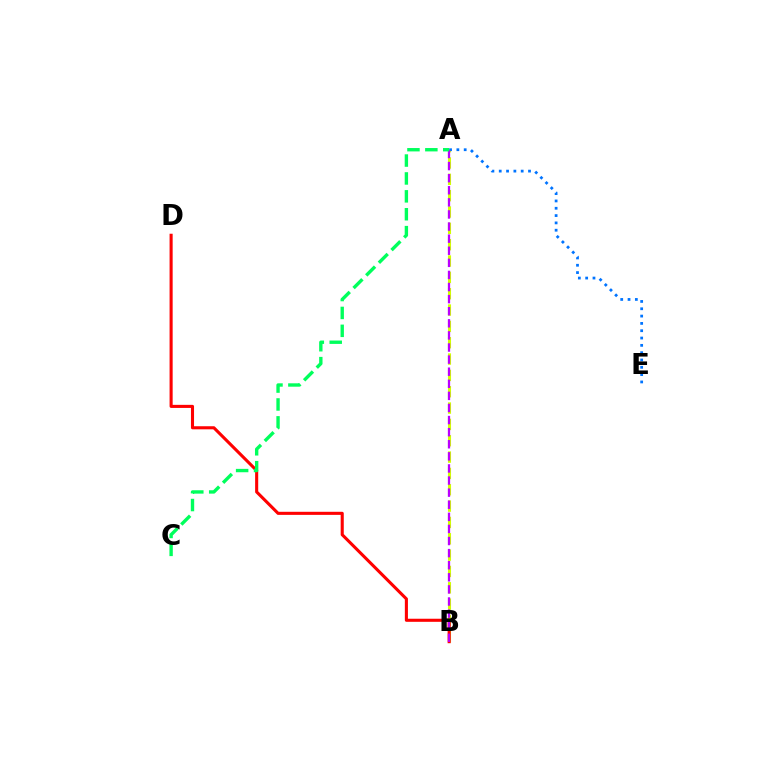{('A', 'B'): [{'color': '#d1ff00', 'line_style': 'dashed', 'thickness': 2.22}, {'color': '#b900ff', 'line_style': 'dashed', 'thickness': 1.64}], ('B', 'D'): [{'color': '#ff0000', 'line_style': 'solid', 'thickness': 2.22}], ('A', 'E'): [{'color': '#0074ff', 'line_style': 'dotted', 'thickness': 1.99}], ('A', 'C'): [{'color': '#00ff5c', 'line_style': 'dashed', 'thickness': 2.43}]}